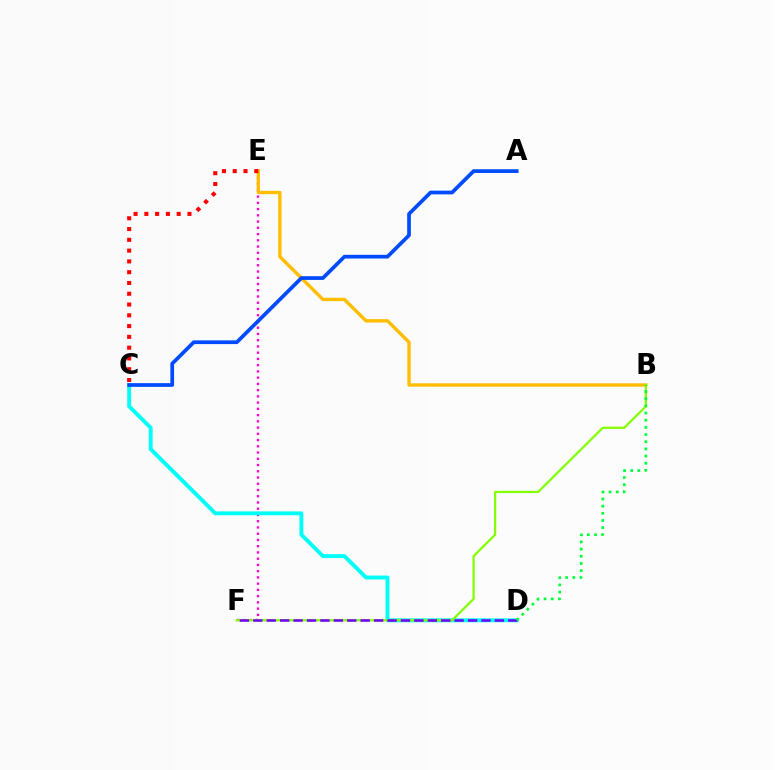{('E', 'F'): [{'color': '#ff00cf', 'line_style': 'dotted', 'thickness': 1.7}], ('B', 'E'): [{'color': '#ffbd00', 'line_style': 'solid', 'thickness': 2.42}], ('C', 'D'): [{'color': '#00fff6', 'line_style': 'solid', 'thickness': 2.8}], ('B', 'F'): [{'color': '#84ff00', 'line_style': 'solid', 'thickness': 1.62}], ('C', 'E'): [{'color': '#ff0000', 'line_style': 'dotted', 'thickness': 2.93}], ('D', 'F'): [{'color': '#7200ff', 'line_style': 'dashed', 'thickness': 1.82}], ('A', 'C'): [{'color': '#004bff', 'line_style': 'solid', 'thickness': 2.68}], ('B', 'D'): [{'color': '#00ff39', 'line_style': 'dotted', 'thickness': 1.95}]}